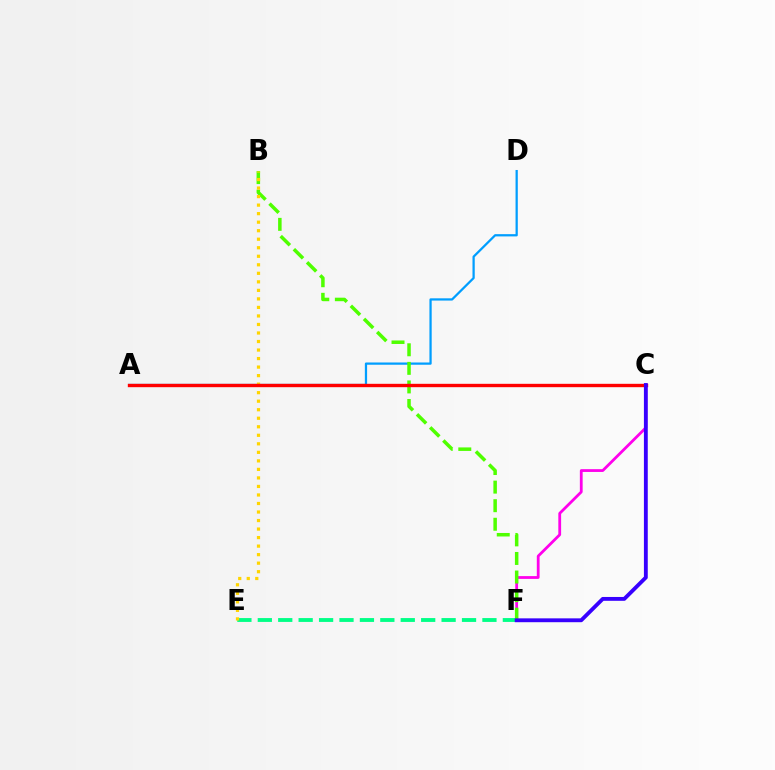{('A', 'D'): [{'color': '#009eff', 'line_style': 'solid', 'thickness': 1.62}], ('E', 'F'): [{'color': '#00ff86', 'line_style': 'dashed', 'thickness': 2.77}], ('C', 'F'): [{'color': '#ff00ed', 'line_style': 'solid', 'thickness': 2.01}, {'color': '#3700ff', 'line_style': 'solid', 'thickness': 2.77}], ('B', 'F'): [{'color': '#4fff00', 'line_style': 'dashed', 'thickness': 2.52}], ('B', 'E'): [{'color': '#ffd500', 'line_style': 'dotted', 'thickness': 2.32}], ('A', 'C'): [{'color': '#ff0000', 'line_style': 'solid', 'thickness': 2.42}]}